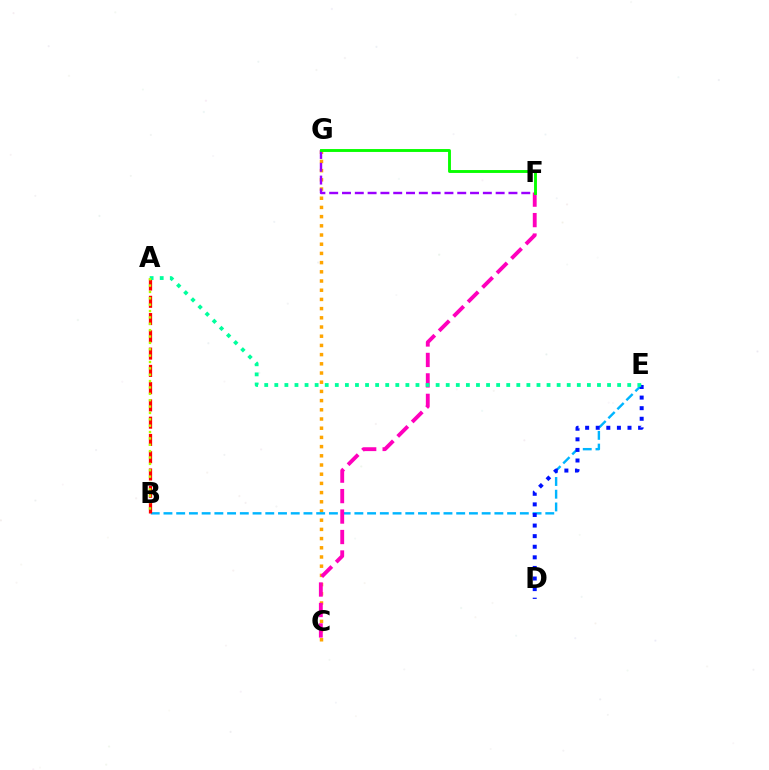{('C', 'G'): [{'color': '#ffa500', 'line_style': 'dotted', 'thickness': 2.5}], ('B', 'E'): [{'color': '#00b5ff', 'line_style': 'dashed', 'thickness': 1.73}], ('D', 'E'): [{'color': '#0010ff', 'line_style': 'dotted', 'thickness': 2.88}], ('F', 'G'): [{'color': '#9b00ff', 'line_style': 'dashed', 'thickness': 1.74}, {'color': '#08ff00', 'line_style': 'solid', 'thickness': 2.08}], ('C', 'F'): [{'color': '#ff00bd', 'line_style': 'dashed', 'thickness': 2.78}], ('A', 'B'): [{'color': '#ff0000', 'line_style': 'dashed', 'thickness': 2.35}, {'color': '#b3ff00', 'line_style': 'dotted', 'thickness': 1.73}], ('A', 'E'): [{'color': '#00ff9d', 'line_style': 'dotted', 'thickness': 2.74}]}